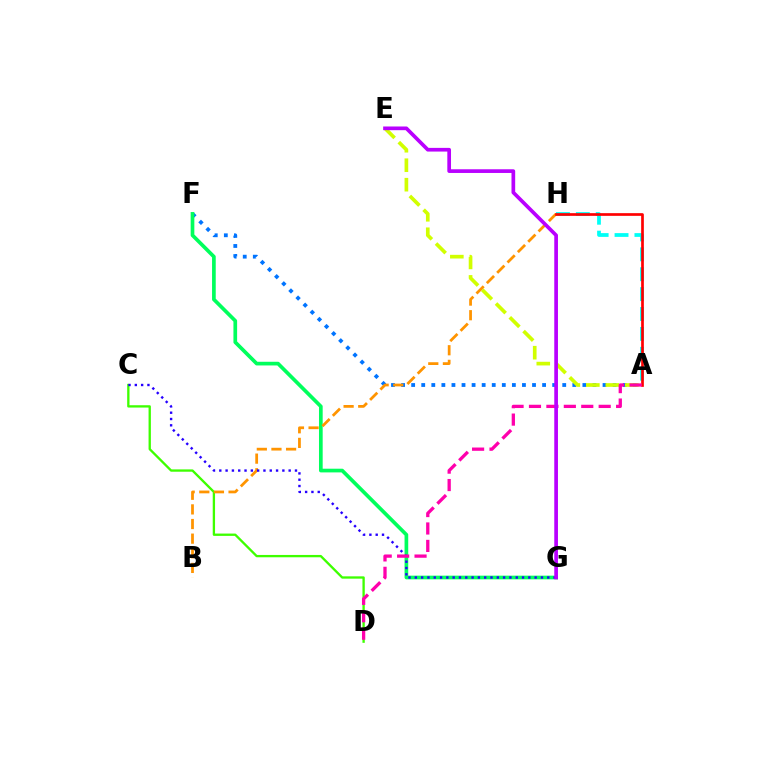{('A', 'F'): [{'color': '#0074ff', 'line_style': 'dotted', 'thickness': 2.74}], ('A', 'H'): [{'color': '#00fff6', 'line_style': 'dashed', 'thickness': 2.7}, {'color': '#ff0000', 'line_style': 'solid', 'thickness': 1.94}], ('F', 'G'): [{'color': '#00ff5c', 'line_style': 'solid', 'thickness': 2.65}], ('C', 'D'): [{'color': '#3dff00', 'line_style': 'solid', 'thickness': 1.67}], ('A', 'E'): [{'color': '#d1ff00', 'line_style': 'dashed', 'thickness': 2.65}], ('B', 'H'): [{'color': '#ff9400', 'line_style': 'dashed', 'thickness': 1.99}], ('C', 'G'): [{'color': '#2500ff', 'line_style': 'dotted', 'thickness': 1.71}], ('A', 'D'): [{'color': '#ff00ac', 'line_style': 'dashed', 'thickness': 2.37}], ('E', 'G'): [{'color': '#b900ff', 'line_style': 'solid', 'thickness': 2.66}]}